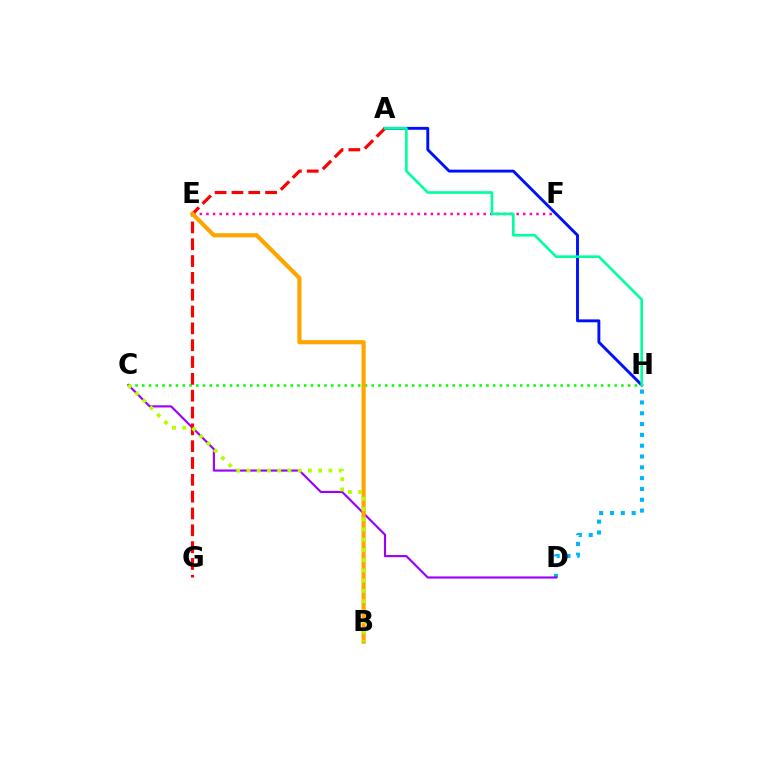{('A', 'H'): [{'color': '#0010ff', 'line_style': 'solid', 'thickness': 2.08}, {'color': '#00ff9d', 'line_style': 'solid', 'thickness': 1.89}], ('E', 'F'): [{'color': '#ff00bd', 'line_style': 'dotted', 'thickness': 1.79}], ('D', 'H'): [{'color': '#00b5ff', 'line_style': 'dotted', 'thickness': 2.94}], ('C', 'D'): [{'color': '#9b00ff', 'line_style': 'solid', 'thickness': 1.54}], ('C', 'H'): [{'color': '#08ff00', 'line_style': 'dotted', 'thickness': 1.83}], ('A', 'G'): [{'color': '#ff0000', 'line_style': 'dashed', 'thickness': 2.29}], ('B', 'E'): [{'color': '#ffa500', 'line_style': 'solid', 'thickness': 2.99}], ('B', 'C'): [{'color': '#b3ff00', 'line_style': 'dotted', 'thickness': 2.78}]}